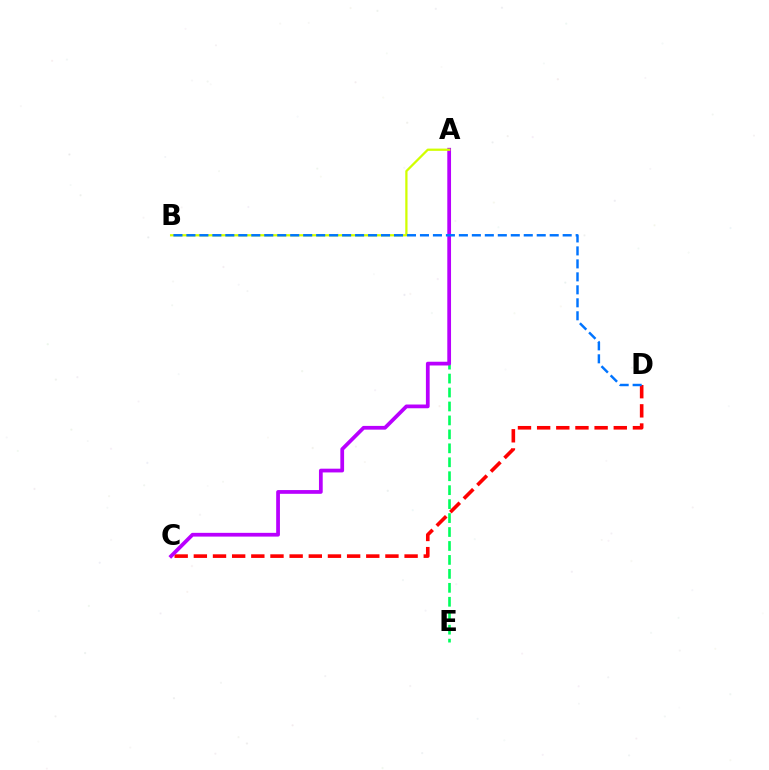{('C', 'D'): [{'color': '#ff0000', 'line_style': 'dashed', 'thickness': 2.6}], ('A', 'E'): [{'color': '#00ff5c', 'line_style': 'dashed', 'thickness': 1.9}], ('A', 'C'): [{'color': '#b900ff', 'line_style': 'solid', 'thickness': 2.7}], ('A', 'B'): [{'color': '#d1ff00', 'line_style': 'solid', 'thickness': 1.63}], ('B', 'D'): [{'color': '#0074ff', 'line_style': 'dashed', 'thickness': 1.76}]}